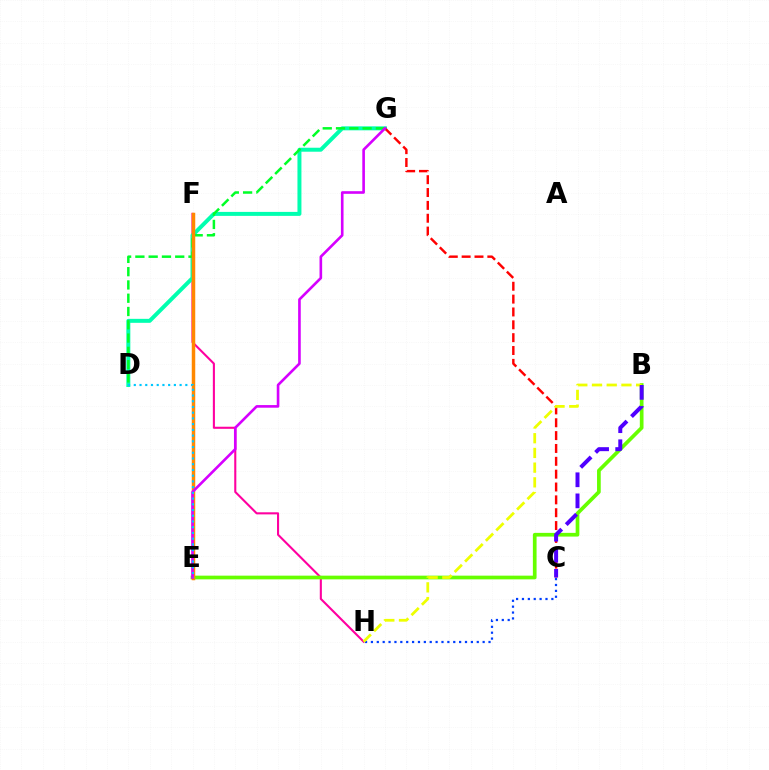{('F', 'H'): [{'color': '#ff00a0', 'line_style': 'solid', 'thickness': 1.51}], ('D', 'G'): [{'color': '#00ffaf', 'line_style': 'solid', 'thickness': 2.87}, {'color': '#00ff27', 'line_style': 'dashed', 'thickness': 1.8}], ('B', 'E'): [{'color': '#66ff00', 'line_style': 'solid', 'thickness': 2.67}], ('C', 'H'): [{'color': '#003fff', 'line_style': 'dotted', 'thickness': 1.6}], ('C', 'G'): [{'color': '#ff0000', 'line_style': 'dashed', 'thickness': 1.75}], ('E', 'F'): [{'color': '#ff8800', 'line_style': 'solid', 'thickness': 2.51}], ('E', 'G'): [{'color': '#d600ff', 'line_style': 'solid', 'thickness': 1.89}], ('B', 'H'): [{'color': '#eeff00', 'line_style': 'dashed', 'thickness': 2.0}], ('D', 'E'): [{'color': '#00c7ff', 'line_style': 'dotted', 'thickness': 1.56}], ('B', 'C'): [{'color': '#4f00ff', 'line_style': 'dashed', 'thickness': 2.86}]}